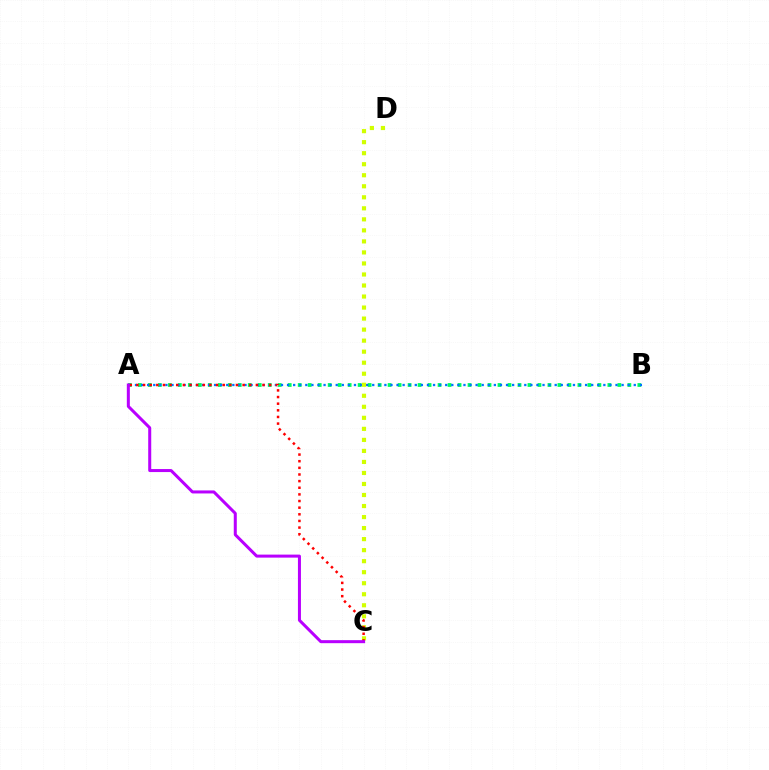{('A', 'B'): [{'color': '#00ff5c', 'line_style': 'dotted', 'thickness': 2.71}, {'color': '#0074ff', 'line_style': 'dotted', 'thickness': 1.65}], ('C', 'D'): [{'color': '#d1ff00', 'line_style': 'dotted', 'thickness': 3.0}], ('A', 'C'): [{'color': '#ff0000', 'line_style': 'dotted', 'thickness': 1.8}, {'color': '#b900ff', 'line_style': 'solid', 'thickness': 2.17}]}